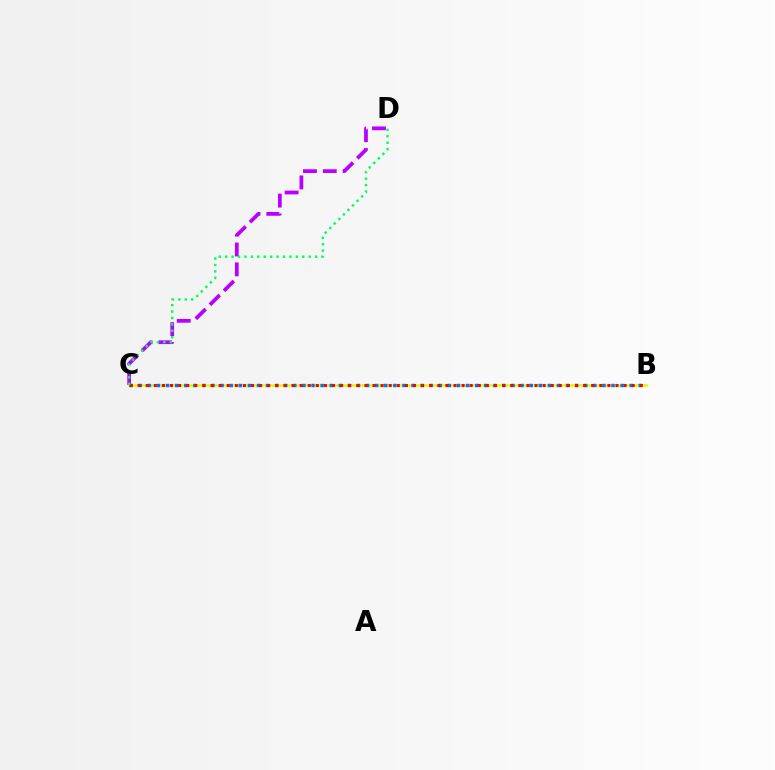{('B', 'C'): [{'color': '#d1ff00', 'line_style': 'solid', 'thickness': 1.82}, {'color': '#0074ff', 'line_style': 'dotted', 'thickness': 2.47}, {'color': '#ff0000', 'line_style': 'dotted', 'thickness': 2.2}], ('C', 'D'): [{'color': '#b900ff', 'line_style': 'dashed', 'thickness': 2.7}, {'color': '#00ff5c', 'line_style': 'dotted', 'thickness': 1.74}]}